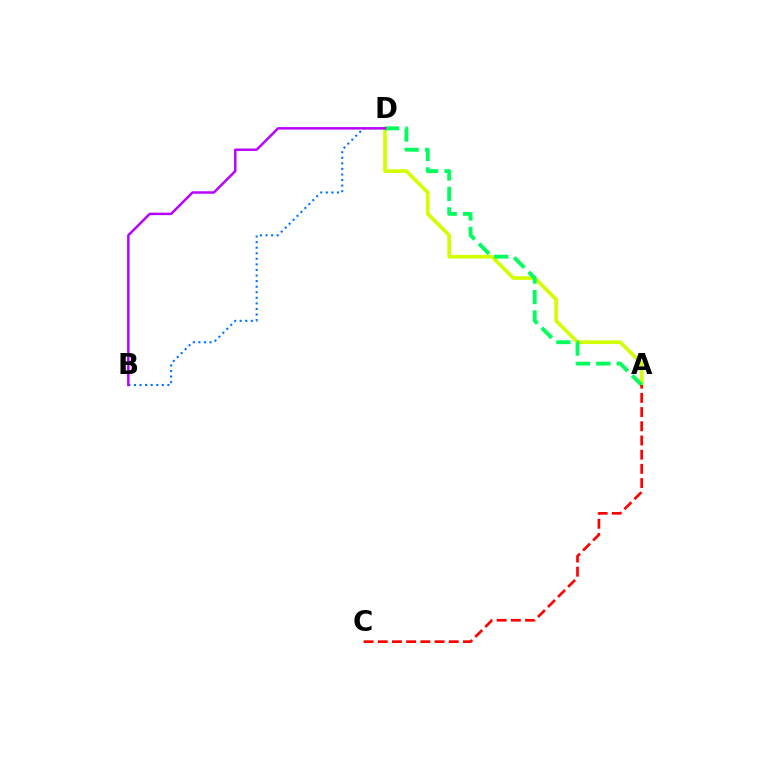{('A', 'D'): [{'color': '#d1ff00', 'line_style': 'solid', 'thickness': 2.64}, {'color': '#00ff5c', 'line_style': 'dashed', 'thickness': 2.78}], ('B', 'D'): [{'color': '#0074ff', 'line_style': 'dotted', 'thickness': 1.51}, {'color': '#b900ff', 'line_style': 'solid', 'thickness': 1.77}], ('A', 'C'): [{'color': '#ff0000', 'line_style': 'dashed', 'thickness': 1.93}]}